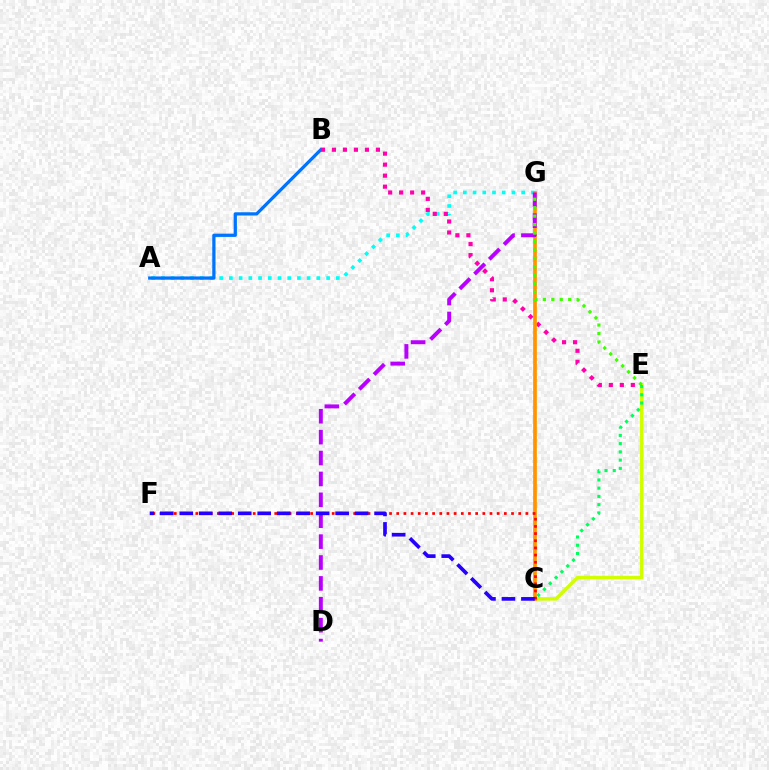{('A', 'G'): [{'color': '#00fff6', 'line_style': 'dotted', 'thickness': 2.64}], ('A', 'B'): [{'color': '#0074ff', 'line_style': 'solid', 'thickness': 2.34}], ('C', 'E'): [{'color': '#d1ff00', 'line_style': 'solid', 'thickness': 2.48}, {'color': '#00ff5c', 'line_style': 'dotted', 'thickness': 2.24}], ('B', 'E'): [{'color': '#ff00ac', 'line_style': 'dotted', 'thickness': 2.99}], ('C', 'G'): [{'color': '#ff9400', 'line_style': 'solid', 'thickness': 2.66}], ('D', 'G'): [{'color': '#b900ff', 'line_style': 'dashed', 'thickness': 2.84}], ('C', 'F'): [{'color': '#ff0000', 'line_style': 'dotted', 'thickness': 1.95}, {'color': '#2500ff', 'line_style': 'dashed', 'thickness': 2.65}], ('E', 'G'): [{'color': '#3dff00', 'line_style': 'dotted', 'thickness': 2.3}]}